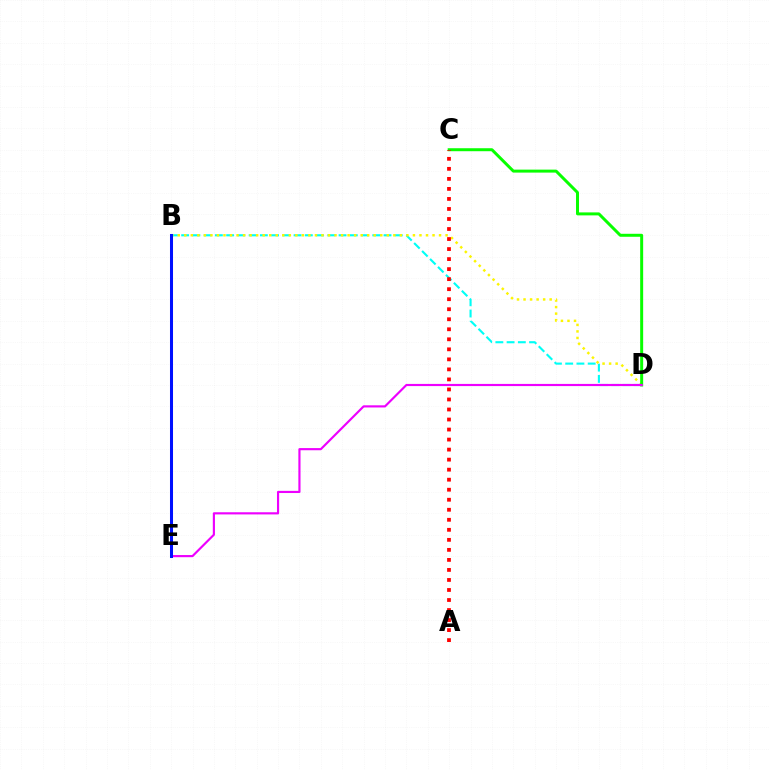{('B', 'D'): [{'color': '#00fff6', 'line_style': 'dashed', 'thickness': 1.53}, {'color': '#fcf500', 'line_style': 'dotted', 'thickness': 1.77}], ('C', 'D'): [{'color': '#08ff00', 'line_style': 'solid', 'thickness': 2.15}], ('A', 'C'): [{'color': '#ff0000', 'line_style': 'dotted', 'thickness': 2.72}], ('D', 'E'): [{'color': '#ee00ff', 'line_style': 'solid', 'thickness': 1.56}], ('B', 'E'): [{'color': '#0010ff', 'line_style': 'solid', 'thickness': 2.18}]}